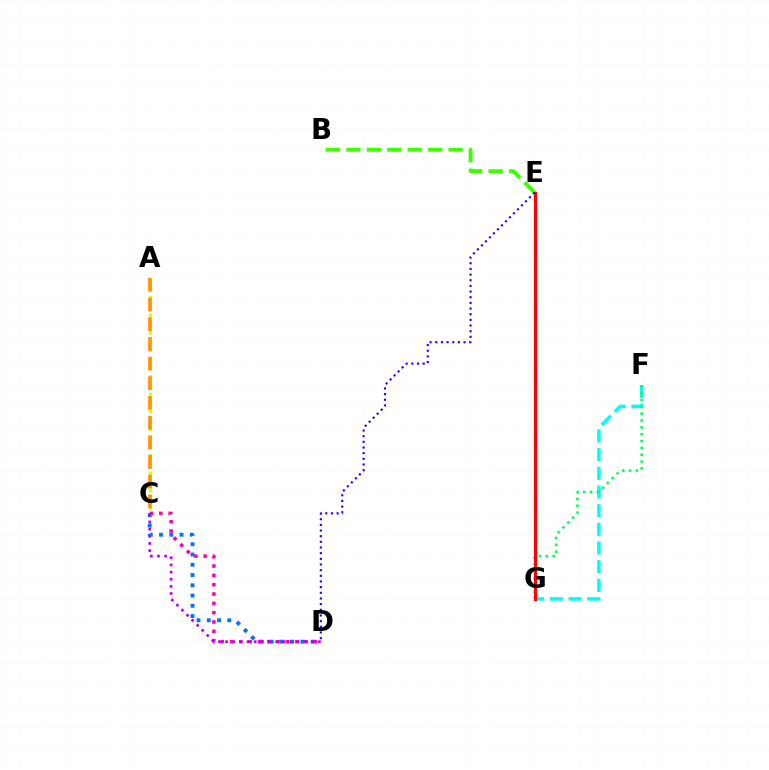{('F', 'G'): [{'color': '#00fff6', 'line_style': 'dashed', 'thickness': 2.54}, {'color': '#00ff5c', 'line_style': 'dotted', 'thickness': 1.86}], ('C', 'D'): [{'color': '#0074ff', 'line_style': 'dotted', 'thickness': 2.79}, {'color': '#ff00ac', 'line_style': 'dotted', 'thickness': 2.53}, {'color': '#b900ff', 'line_style': 'dotted', 'thickness': 1.94}], ('B', 'E'): [{'color': '#3dff00', 'line_style': 'dashed', 'thickness': 2.78}], ('A', 'C'): [{'color': '#d1ff00', 'line_style': 'dotted', 'thickness': 2.38}, {'color': '#ff9400', 'line_style': 'dashed', 'thickness': 2.67}], ('E', 'G'): [{'color': '#ff0000', 'line_style': 'solid', 'thickness': 2.27}], ('D', 'E'): [{'color': '#2500ff', 'line_style': 'dotted', 'thickness': 1.54}]}